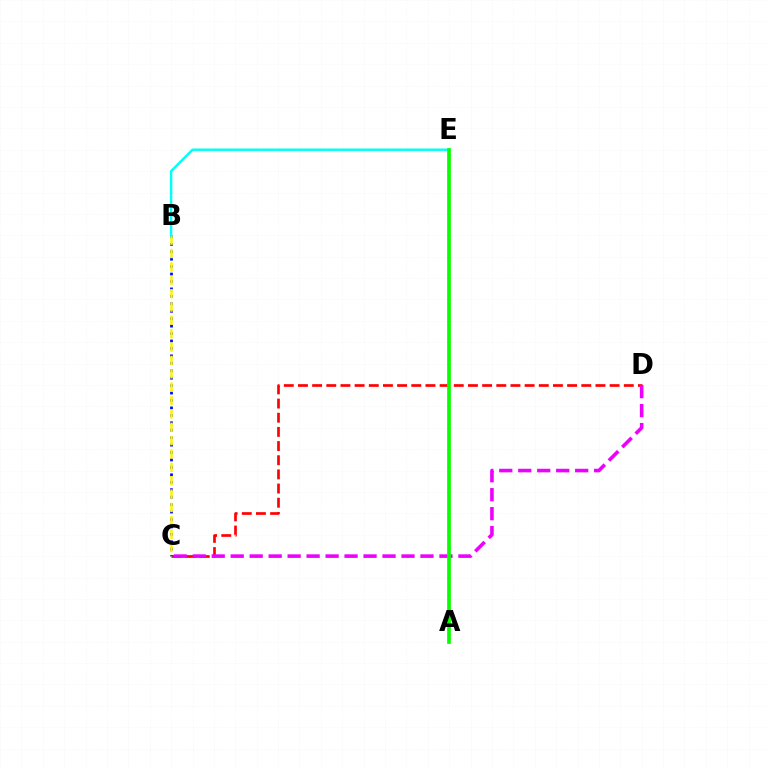{('C', 'D'): [{'color': '#ff0000', 'line_style': 'dashed', 'thickness': 1.92}, {'color': '#ee00ff', 'line_style': 'dashed', 'thickness': 2.58}], ('B', 'C'): [{'color': '#0010ff', 'line_style': 'dotted', 'thickness': 2.02}, {'color': '#fcf500', 'line_style': 'dashed', 'thickness': 1.82}], ('B', 'E'): [{'color': '#00fff6', 'line_style': 'solid', 'thickness': 1.75}], ('A', 'E'): [{'color': '#08ff00', 'line_style': 'solid', 'thickness': 2.67}]}